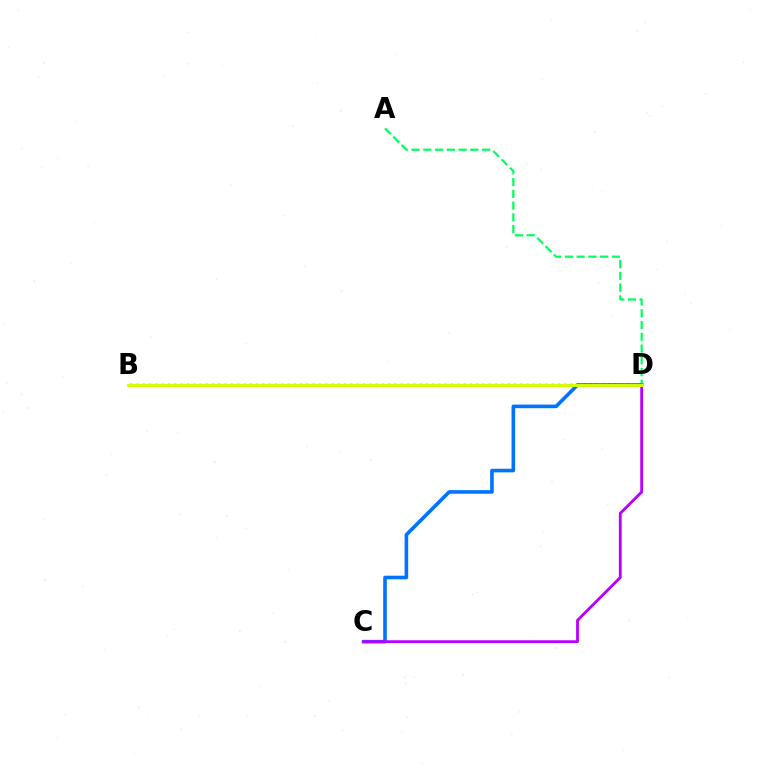{('C', 'D'): [{'color': '#0074ff', 'line_style': 'solid', 'thickness': 2.6}, {'color': '#b900ff', 'line_style': 'solid', 'thickness': 2.03}], ('B', 'D'): [{'color': '#ff0000', 'line_style': 'dotted', 'thickness': 1.71}, {'color': '#d1ff00', 'line_style': 'solid', 'thickness': 2.12}], ('A', 'D'): [{'color': '#00ff5c', 'line_style': 'dashed', 'thickness': 1.6}]}